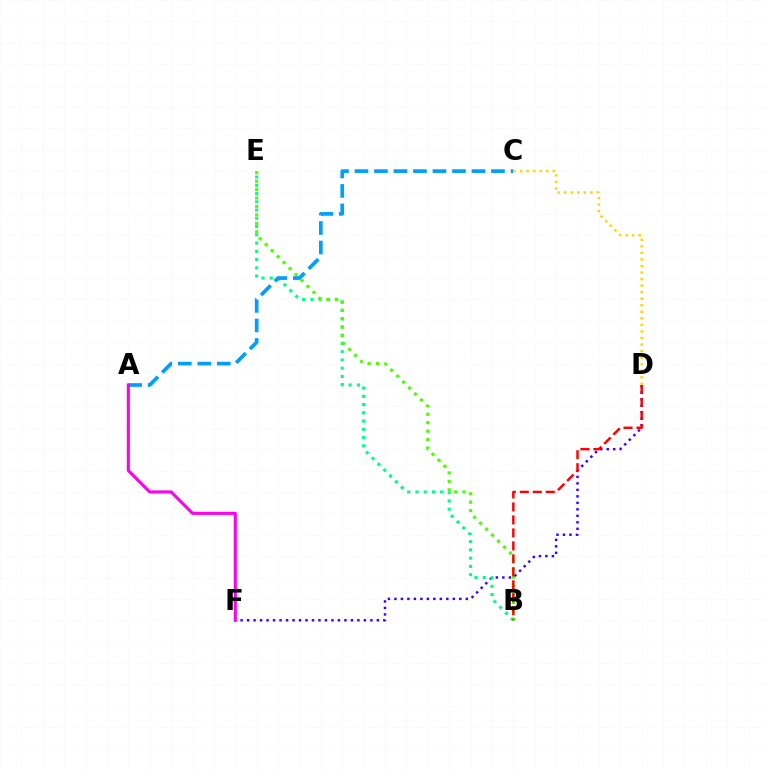{('D', 'F'): [{'color': '#3700ff', 'line_style': 'dotted', 'thickness': 1.76}], ('B', 'E'): [{'color': '#00ff86', 'line_style': 'dotted', 'thickness': 2.24}, {'color': '#4fff00', 'line_style': 'dotted', 'thickness': 2.29}], ('B', 'D'): [{'color': '#ff0000', 'line_style': 'dashed', 'thickness': 1.76}], ('A', 'C'): [{'color': '#009eff', 'line_style': 'dashed', 'thickness': 2.65}], ('C', 'D'): [{'color': '#ffd500', 'line_style': 'dotted', 'thickness': 1.78}], ('A', 'F'): [{'color': '#ff00ed', 'line_style': 'solid', 'thickness': 2.23}]}